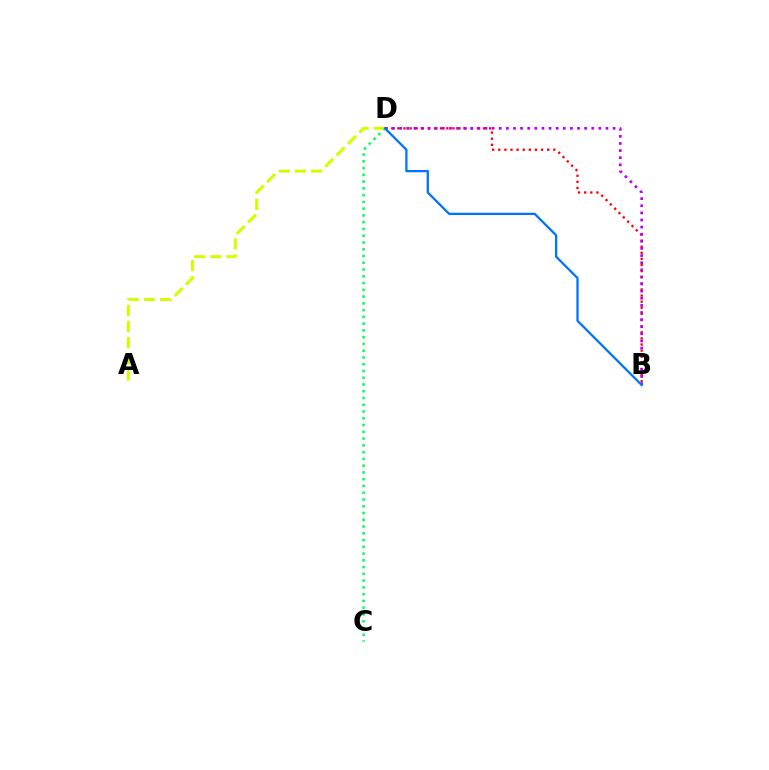{('C', 'D'): [{'color': '#00ff5c', 'line_style': 'dotted', 'thickness': 1.84}], ('B', 'D'): [{'color': '#ff0000', 'line_style': 'dotted', 'thickness': 1.66}, {'color': '#b900ff', 'line_style': 'dotted', 'thickness': 1.93}, {'color': '#0074ff', 'line_style': 'solid', 'thickness': 1.65}], ('A', 'D'): [{'color': '#d1ff00', 'line_style': 'dashed', 'thickness': 2.19}]}